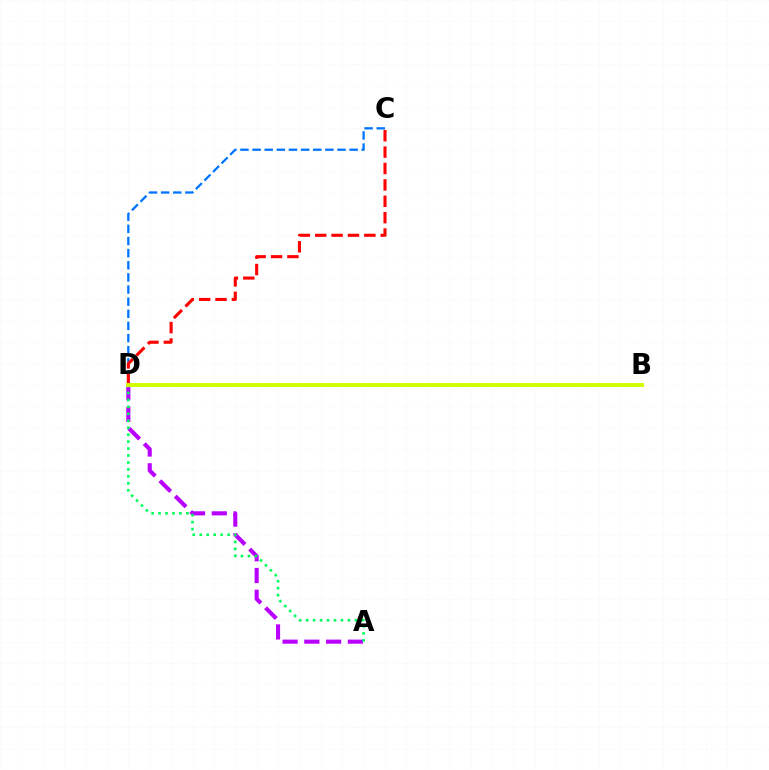{('C', 'D'): [{'color': '#0074ff', 'line_style': 'dashed', 'thickness': 1.65}, {'color': '#ff0000', 'line_style': 'dashed', 'thickness': 2.23}], ('A', 'D'): [{'color': '#b900ff', 'line_style': 'dashed', 'thickness': 2.96}, {'color': '#00ff5c', 'line_style': 'dotted', 'thickness': 1.89}], ('B', 'D'): [{'color': '#d1ff00', 'line_style': 'solid', 'thickness': 2.82}]}